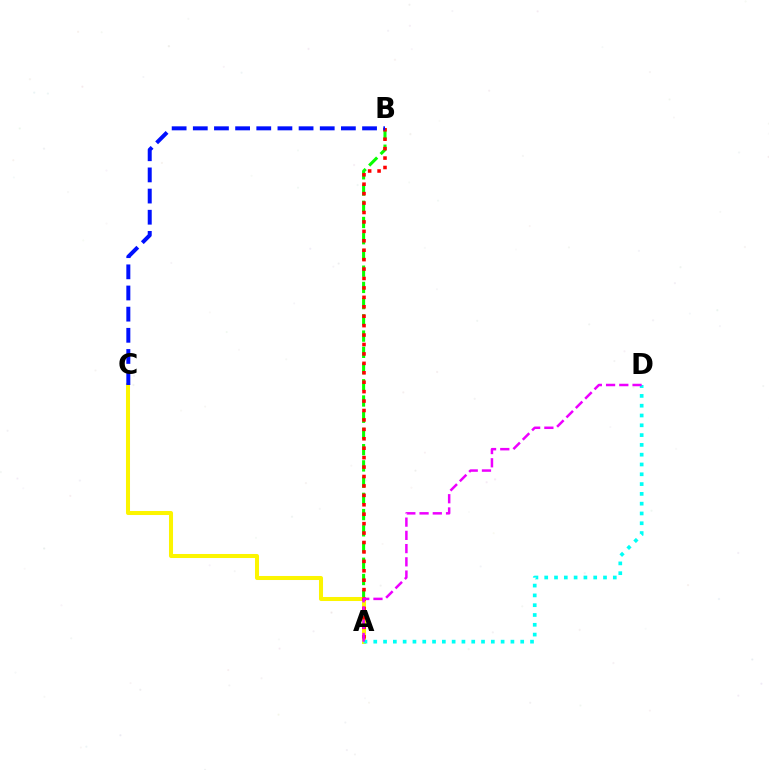{('A', 'B'): [{'color': '#08ff00', 'line_style': 'dashed', 'thickness': 2.2}, {'color': '#ff0000', 'line_style': 'dotted', 'thickness': 2.56}], ('A', 'C'): [{'color': '#fcf500', 'line_style': 'solid', 'thickness': 2.9}], ('B', 'C'): [{'color': '#0010ff', 'line_style': 'dashed', 'thickness': 2.87}], ('A', 'D'): [{'color': '#00fff6', 'line_style': 'dotted', 'thickness': 2.66}, {'color': '#ee00ff', 'line_style': 'dashed', 'thickness': 1.8}]}